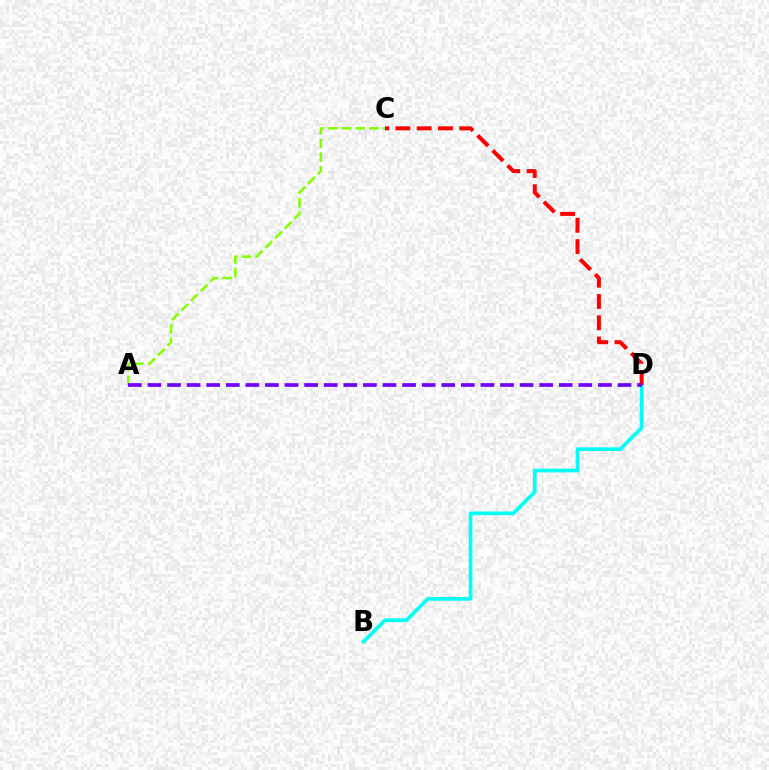{('B', 'D'): [{'color': '#00fff6', 'line_style': 'solid', 'thickness': 2.66}], ('C', 'D'): [{'color': '#ff0000', 'line_style': 'dashed', 'thickness': 2.89}], ('A', 'C'): [{'color': '#84ff00', 'line_style': 'dashed', 'thickness': 1.85}], ('A', 'D'): [{'color': '#7200ff', 'line_style': 'dashed', 'thickness': 2.66}]}